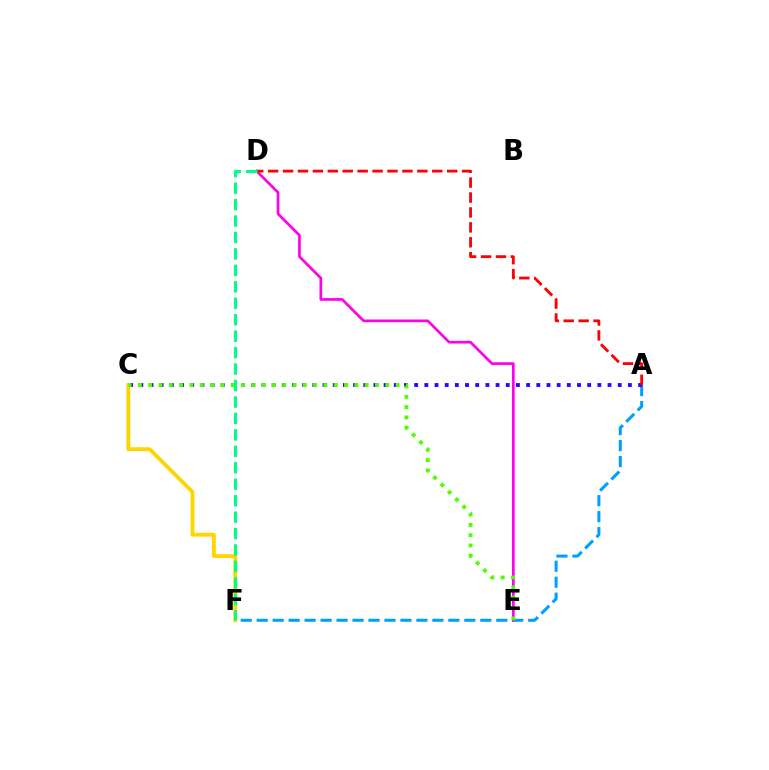{('A', 'F'): [{'color': '#009eff', 'line_style': 'dashed', 'thickness': 2.17}], ('A', 'C'): [{'color': '#3700ff', 'line_style': 'dotted', 'thickness': 2.77}], ('D', 'E'): [{'color': '#ff00ed', 'line_style': 'solid', 'thickness': 1.94}], ('C', 'F'): [{'color': '#ffd500', 'line_style': 'solid', 'thickness': 2.76}], ('A', 'D'): [{'color': '#ff0000', 'line_style': 'dashed', 'thickness': 2.03}], ('C', 'E'): [{'color': '#4fff00', 'line_style': 'dotted', 'thickness': 2.8}], ('D', 'F'): [{'color': '#00ff86', 'line_style': 'dashed', 'thickness': 2.23}]}